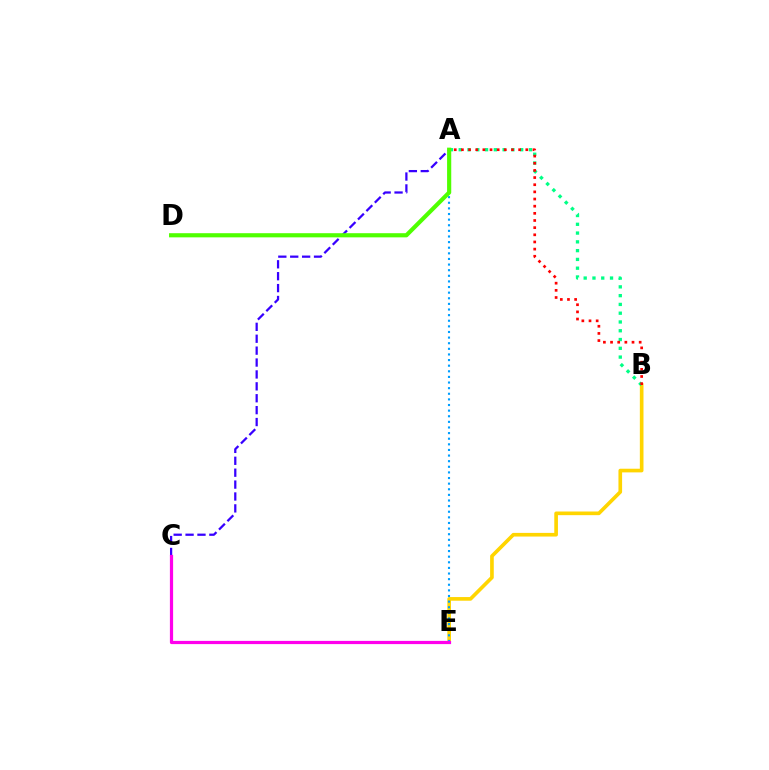{('B', 'E'): [{'color': '#ffd500', 'line_style': 'solid', 'thickness': 2.63}], ('A', 'B'): [{'color': '#00ff86', 'line_style': 'dotted', 'thickness': 2.39}, {'color': '#ff0000', 'line_style': 'dotted', 'thickness': 1.94}], ('A', 'C'): [{'color': '#3700ff', 'line_style': 'dashed', 'thickness': 1.62}], ('A', 'E'): [{'color': '#009eff', 'line_style': 'dotted', 'thickness': 1.53}], ('C', 'E'): [{'color': '#ff00ed', 'line_style': 'solid', 'thickness': 2.31}], ('A', 'D'): [{'color': '#4fff00', 'line_style': 'solid', 'thickness': 2.99}]}